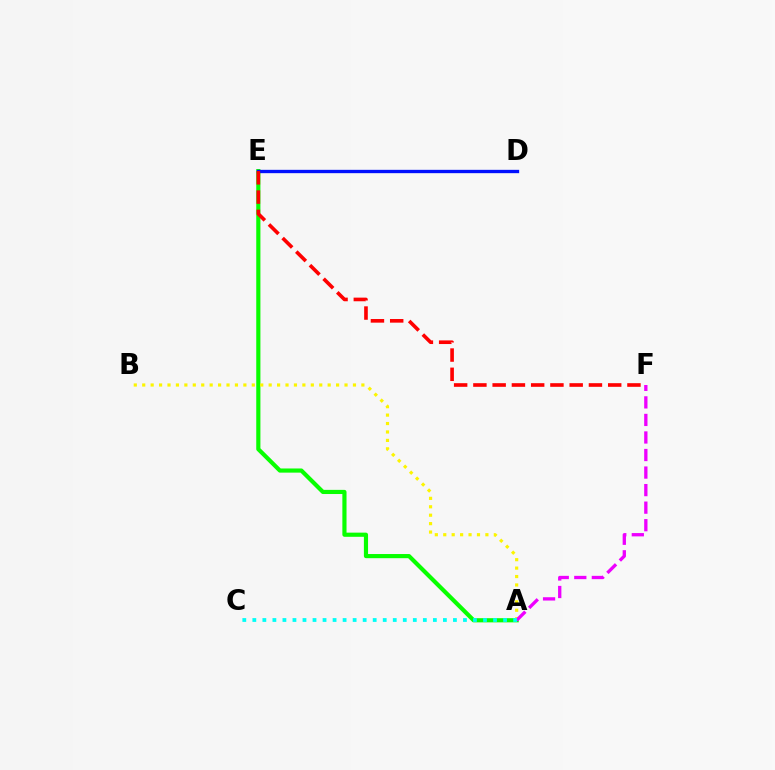{('A', 'E'): [{'color': '#08ff00', 'line_style': 'solid', 'thickness': 2.99}], ('D', 'E'): [{'color': '#0010ff', 'line_style': 'solid', 'thickness': 2.4}], ('E', 'F'): [{'color': '#ff0000', 'line_style': 'dashed', 'thickness': 2.62}], ('A', 'B'): [{'color': '#fcf500', 'line_style': 'dotted', 'thickness': 2.29}], ('A', 'F'): [{'color': '#ee00ff', 'line_style': 'dashed', 'thickness': 2.38}], ('A', 'C'): [{'color': '#00fff6', 'line_style': 'dotted', 'thickness': 2.73}]}